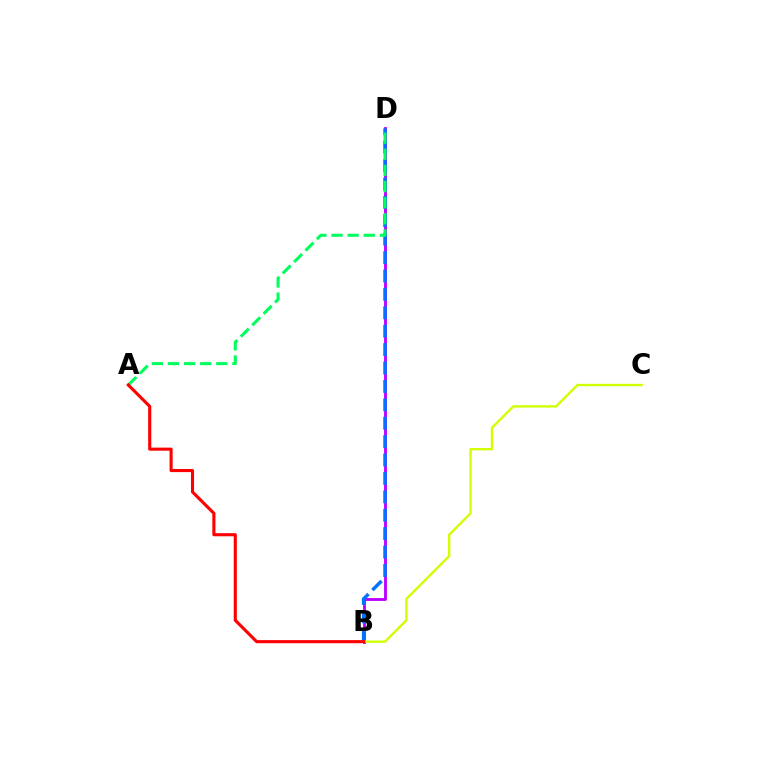{('B', 'D'): [{'color': '#b900ff', 'line_style': 'solid', 'thickness': 2.04}, {'color': '#0074ff', 'line_style': 'dashed', 'thickness': 2.5}], ('B', 'C'): [{'color': '#d1ff00', 'line_style': 'solid', 'thickness': 1.7}], ('A', 'D'): [{'color': '#00ff5c', 'line_style': 'dashed', 'thickness': 2.19}], ('A', 'B'): [{'color': '#ff0000', 'line_style': 'solid', 'thickness': 2.23}]}